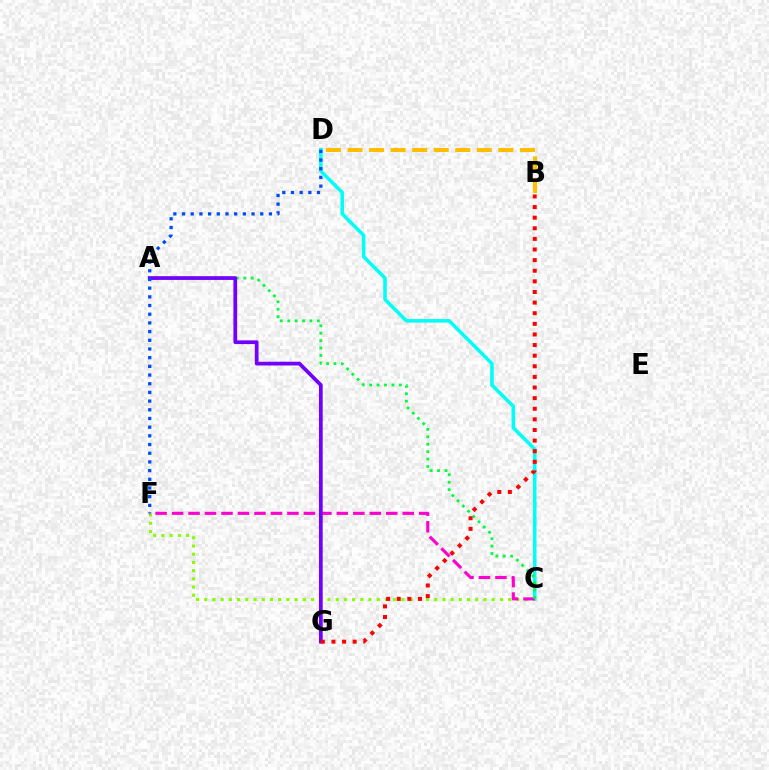{('C', 'F'): [{'color': '#84ff00', 'line_style': 'dotted', 'thickness': 2.23}, {'color': '#ff00cf', 'line_style': 'dashed', 'thickness': 2.24}], ('C', 'D'): [{'color': '#00fff6', 'line_style': 'solid', 'thickness': 2.56}], ('A', 'C'): [{'color': '#00ff39', 'line_style': 'dotted', 'thickness': 2.02}], ('A', 'G'): [{'color': '#7200ff', 'line_style': 'solid', 'thickness': 2.69}], ('D', 'F'): [{'color': '#004bff', 'line_style': 'dotted', 'thickness': 2.36}], ('B', 'G'): [{'color': '#ff0000', 'line_style': 'dotted', 'thickness': 2.88}], ('B', 'D'): [{'color': '#ffbd00', 'line_style': 'dashed', 'thickness': 2.93}]}